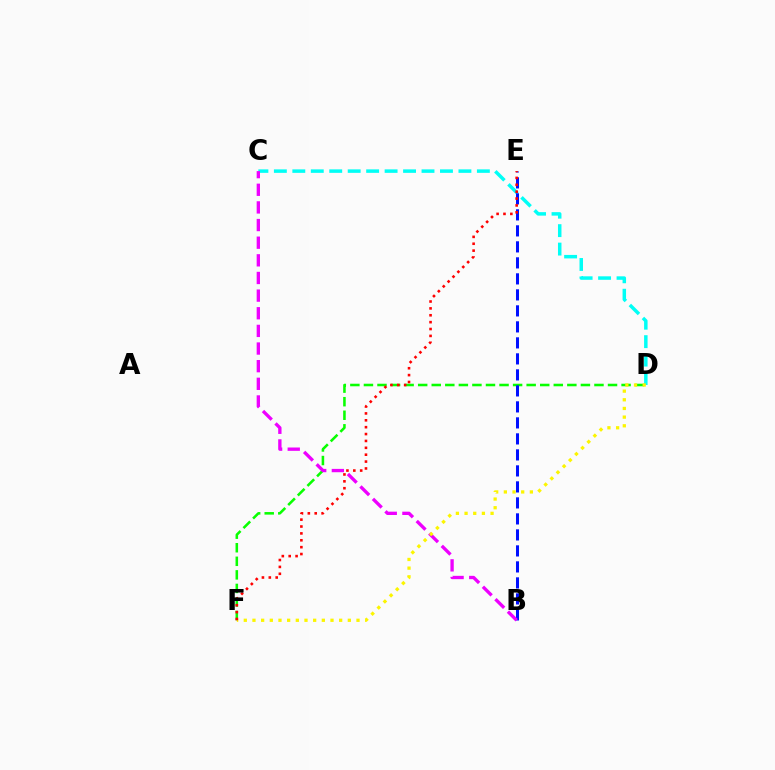{('C', 'D'): [{'color': '#00fff6', 'line_style': 'dashed', 'thickness': 2.51}], ('D', 'F'): [{'color': '#08ff00', 'line_style': 'dashed', 'thickness': 1.84}, {'color': '#fcf500', 'line_style': 'dotted', 'thickness': 2.36}], ('B', 'E'): [{'color': '#0010ff', 'line_style': 'dashed', 'thickness': 2.17}], ('B', 'C'): [{'color': '#ee00ff', 'line_style': 'dashed', 'thickness': 2.4}], ('E', 'F'): [{'color': '#ff0000', 'line_style': 'dotted', 'thickness': 1.87}]}